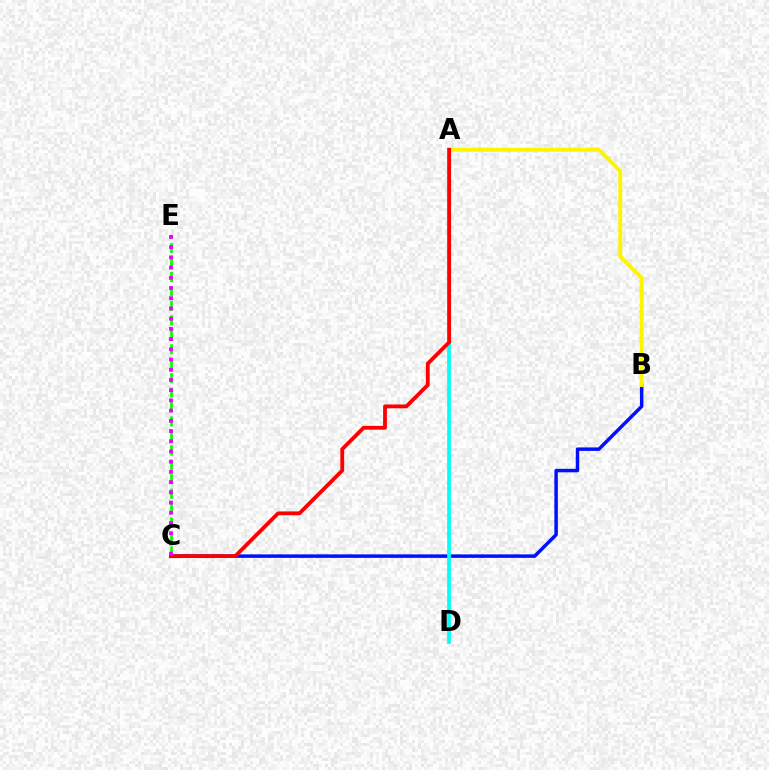{('B', 'C'): [{'color': '#0010ff', 'line_style': 'solid', 'thickness': 2.51}], ('A', 'B'): [{'color': '#fcf500', 'line_style': 'solid', 'thickness': 2.82}], ('A', 'D'): [{'color': '#00fff6', 'line_style': 'solid', 'thickness': 2.67}], ('C', 'E'): [{'color': '#08ff00', 'line_style': 'dashed', 'thickness': 1.96}, {'color': '#ee00ff', 'line_style': 'dotted', 'thickness': 2.78}], ('A', 'C'): [{'color': '#ff0000', 'line_style': 'solid', 'thickness': 2.75}]}